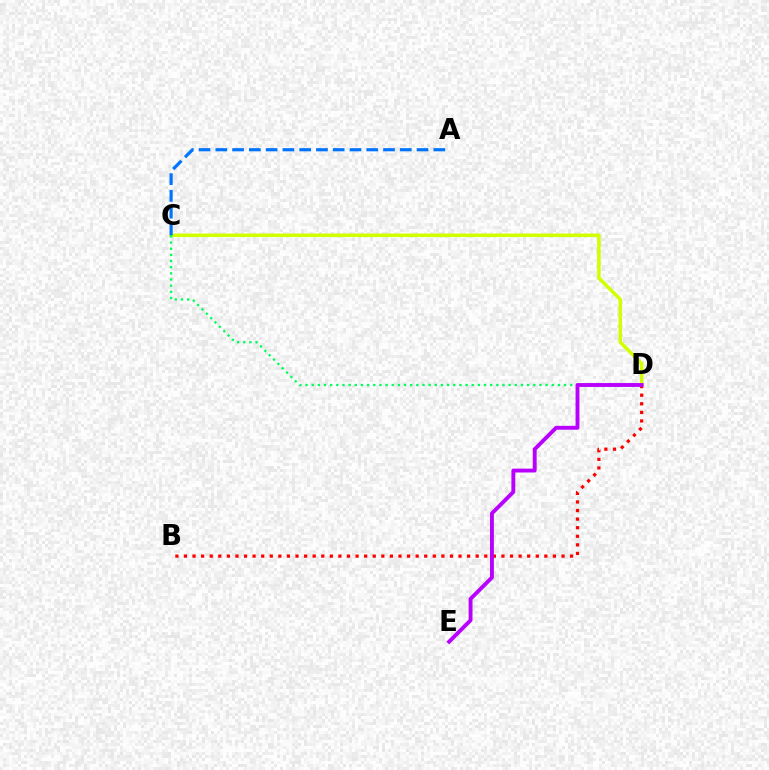{('B', 'D'): [{'color': '#ff0000', 'line_style': 'dotted', 'thickness': 2.33}], ('C', 'D'): [{'color': '#d1ff00', 'line_style': 'solid', 'thickness': 2.53}, {'color': '#00ff5c', 'line_style': 'dotted', 'thickness': 1.67}], ('D', 'E'): [{'color': '#b900ff', 'line_style': 'solid', 'thickness': 2.79}], ('A', 'C'): [{'color': '#0074ff', 'line_style': 'dashed', 'thickness': 2.28}]}